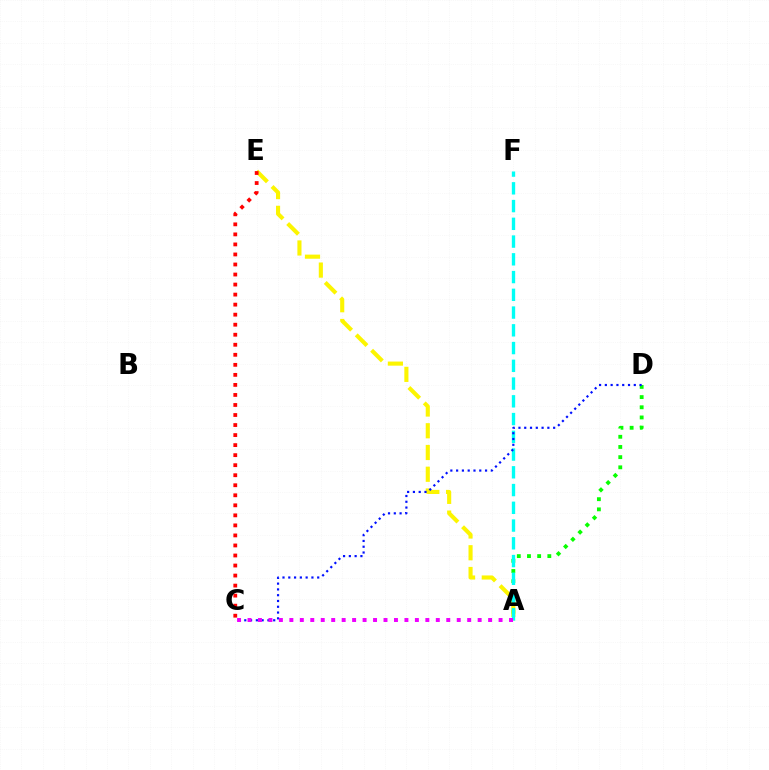{('A', 'D'): [{'color': '#08ff00', 'line_style': 'dotted', 'thickness': 2.77}], ('A', 'E'): [{'color': '#fcf500', 'line_style': 'dashed', 'thickness': 2.95}], ('A', 'F'): [{'color': '#00fff6', 'line_style': 'dashed', 'thickness': 2.41}], ('C', 'E'): [{'color': '#ff0000', 'line_style': 'dotted', 'thickness': 2.73}], ('C', 'D'): [{'color': '#0010ff', 'line_style': 'dotted', 'thickness': 1.57}], ('A', 'C'): [{'color': '#ee00ff', 'line_style': 'dotted', 'thickness': 2.84}]}